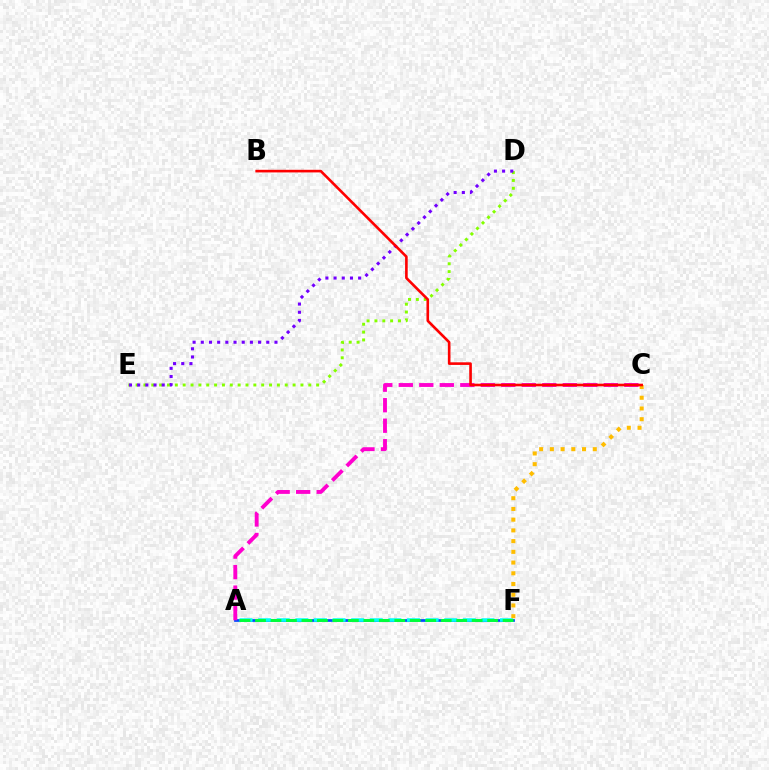{('A', 'F'): [{'color': '#004bff', 'line_style': 'solid', 'thickness': 1.96}, {'color': '#00fff6', 'line_style': 'dashed', 'thickness': 2.53}, {'color': '#00ff39', 'line_style': 'dashed', 'thickness': 2.1}], ('A', 'C'): [{'color': '#ff00cf', 'line_style': 'dashed', 'thickness': 2.79}], ('D', 'E'): [{'color': '#84ff00', 'line_style': 'dotted', 'thickness': 2.13}, {'color': '#7200ff', 'line_style': 'dotted', 'thickness': 2.22}], ('C', 'F'): [{'color': '#ffbd00', 'line_style': 'dotted', 'thickness': 2.91}], ('B', 'C'): [{'color': '#ff0000', 'line_style': 'solid', 'thickness': 1.89}]}